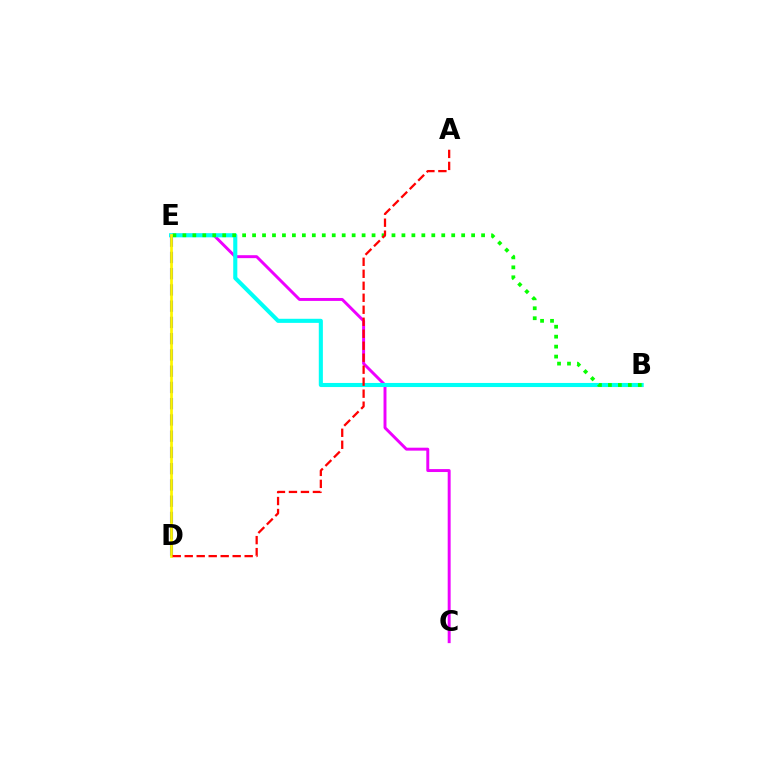{('C', 'E'): [{'color': '#ee00ff', 'line_style': 'solid', 'thickness': 2.12}], ('B', 'E'): [{'color': '#00fff6', 'line_style': 'solid', 'thickness': 2.95}, {'color': '#08ff00', 'line_style': 'dotted', 'thickness': 2.71}], ('D', 'E'): [{'color': '#0010ff', 'line_style': 'dashed', 'thickness': 2.21}, {'color': '#fcf500', 'line_style': 'solid', 'thickness': 1.96}], ('A', 'D'): [{'color': '#ff0000', 'line_style': 'dashed', 'thickness': 1.63}]}